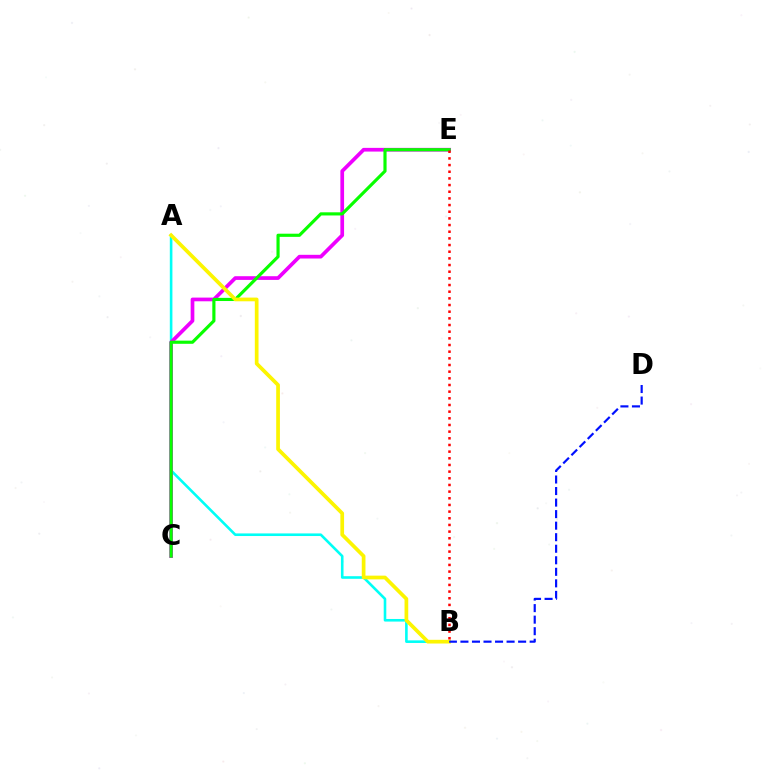{('A', 'B'): [{'color': '#00fff6', 'line_style': 'solid', 'thickness': 1.87}, {'color': '#fcf500', 'line_style': 'solid', 'thickness': 2.67}], ('C', 'E'): [{'color': '#ee00ff', 'line_style': 'solid', 'thickness': 2.66}, {'color': '#08ff00', 'line_style': 'solid', 'thickness': 2.27}], ('B', 'D'): [{'color': '#0010ff', 'line_style': 'dashed', 'thickness': 1.57}], ('B', 'E'): [{'color': '#ff0000', 'line_style': 'dotted', 'thickness': 1.81}]}